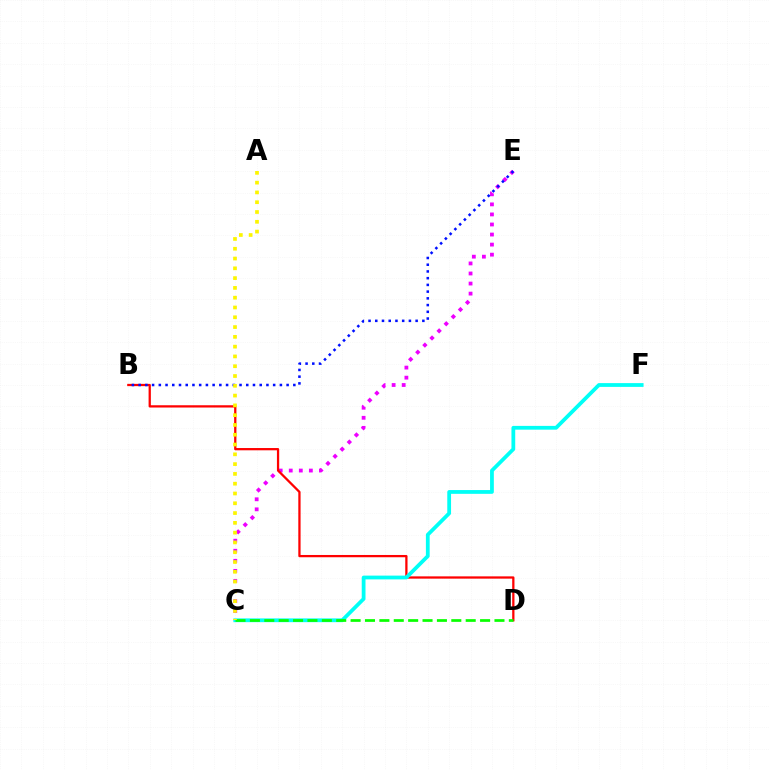{('C', 'E'): [{'color': '#ee00ff', 'line_style': 'dotted', 'thickness': 2.73}], ('B', 'D'): [{'color': '#ff0000', 'line_style': 'solid', 'thickness': 1.63}], ('C', 'F'): [{'color': '#00fff6', 'line_style': 'solid', 'thickness': 2.72}], ('B', 'E'): [{'color': '#0010ff', 'line_style': 'dotted', 'thickness': 1.83}], ('C', 'D'): [{'color': '#08ff00', 'line_style': 'dashed', 'thickness': 1.95}], ('A', 'C'): [{'color': '#fcf500', 'line_style': 'dotted', 'thickness': 2.66}]}